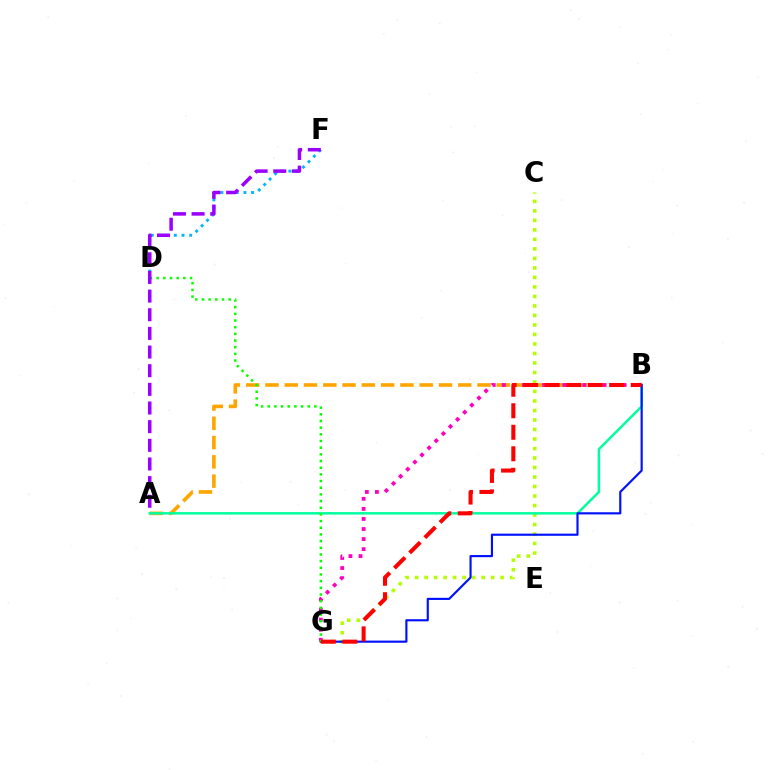{('A', 'B'): [{'color': '#ffa500', 'line_style': 'dashed', 'thickness': 2.62}, {'color': '#00ff9d', 'line_style': 'solid', 'thickness': 1.78}], ('B', 'G'): [{'color': '#ff00bd', 'line_style': 'dotted', 'thickness': 2.74}, {'color': '#0010ff', 'line_style': 'solid', 'thickness': 1.55}, {'color': '#ff0000', 'line_style': 'dashed', 'thickness': 2.92}], ('C', 'G'): [{'color': '#b3ff00', 'line_style': 'dotted', 'thickness': 2.58}], ('D', 'F'): [{'color': '#00b5ff', 'line_style': 'dotted', 'thickness': 2.09}], ('D', 'G'): [{'color': '#08ff00', 'line_style': 'dotted', 'thickness': 1.81}], ('A', 'F'): [{'color': '#9b00ff', 'line_style': 'dashed', 'thickness': 2.53}]}